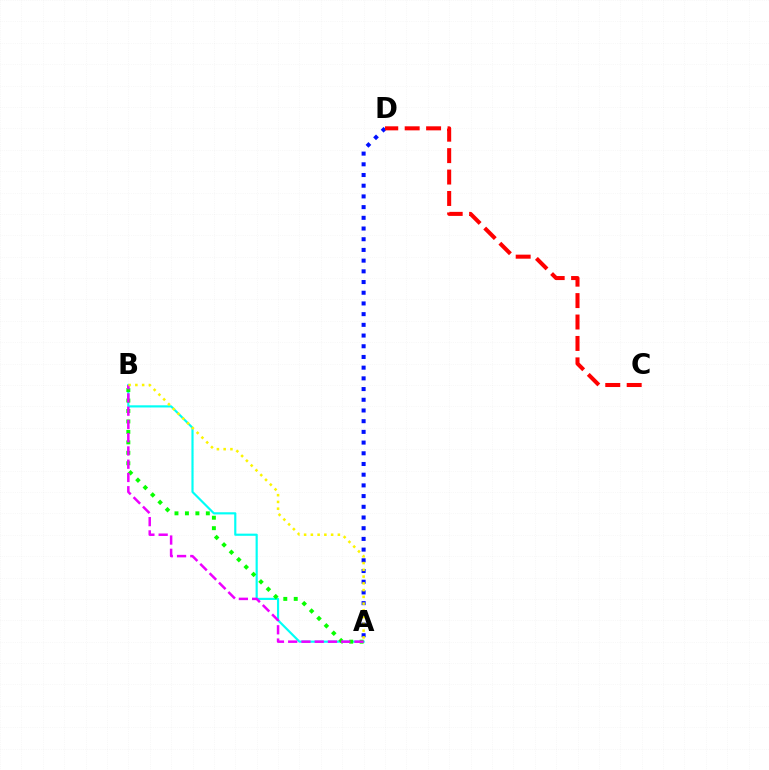{('A', 'B'): [{'color': '#00fff6', 'line_style': 'solid', 'thickness': 1.56}, {'color': '#08ff00', 'line_style': 'dotted', 'thickness': 2.84}, {'color': '#ee00ff', 'line_style': 'dashed', 'thickness': 1.8}, {'color': '#fcf500', 'line_style': 'dotted', 'thickness': 1.84}], ('A', 'D'): [{'color': '#0010ff', 'line_style': 'dotted', 'thickness': 2.91}], ('C', 'D'): [{'color': '#ff0000', 'line_style': 'dashed', 'thickness': 2.91}]}